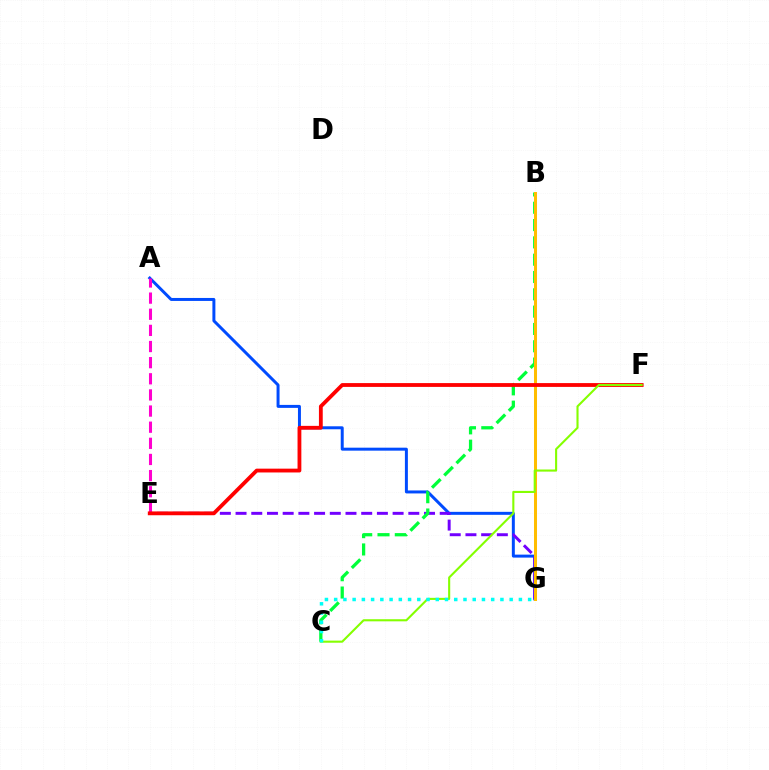{('A', 'G'): [{'color': '#004bff', 'line_style': 'solid', 'thickness': 2.14}], ('E', 'G'): [{'color': '#7200ff', 'line_style': 'dashed', 'thickness': 2.13}], ('B', 'C'): [{'color': '#00ff39', 'line_style': 'dashed', 'thickness': 2.35}], ('A', 'E'): [{'color': '#ff00cf', 'line_style': 'dashed', 'thickness': 2.19}], ('B', 'G'): [{'color': '#ffbd00', 'line_style': 'solid', 'thickness': 2.17}], ('E', 'F'): [{'color': '#ff0000', 'line_style': 'solid', 'thickness': 2.74}], ('C', 'F'): [{'color': '#84ff00', 'line_style': 'solid', 'thickness': 1.51}], ('C', 'G'): [{'color': '#00fff6', 'line_style': 'dotted', 'thickness': 2.51}]}